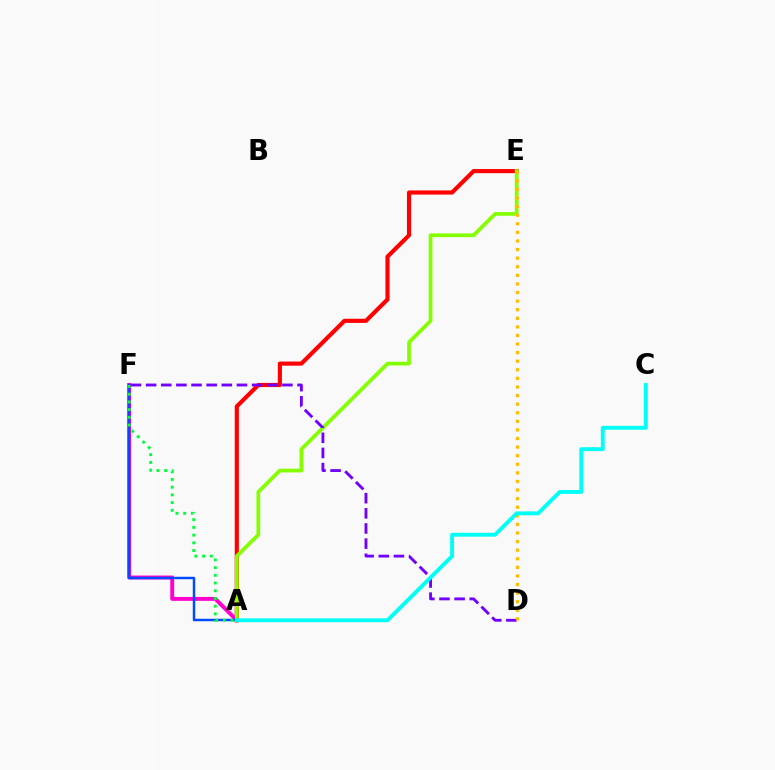{('A', 'E'): [{'color': '#ff0000', 'line_style': 'solid', 'thickness': 2.98}, {'color': '#84ff00', 'line_style': 'solid', 'thickness': 2.69}], ('A', 'F'): [{'color': '#ff00cf', 'line_style': 'solid', 'thickness': 2.82}, {'color': '#004bff', 'line_style': 'solid', 'thickness': 1.78}, {'color': '#00ff39', 'line_style': 'dotted', 'thickness': 2.1}], ('D', 'F'): [{'color': '#7200ff', 'line_style': 'dashed', 'thickness': 2.06}], ('D', 'E'): [{'color': '#ffbd00', 'line_style': 'dotted', 'thickness': 2.33}], ('A', 'C'): [{'color': '#00fff6', 'line_style': 'solid', 'thickness': 2.79}]}